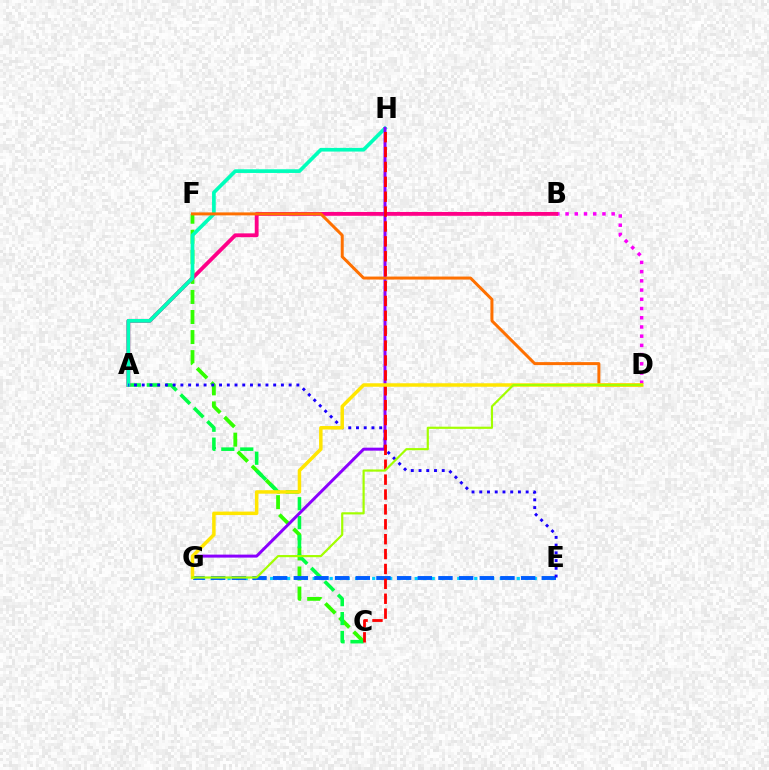{('B', 'D'): [{'color': '#fa00f9', 'line_style': 'dotted', 'thickness': 2.5}], ('E', 'G'): [{'color': '#00d3ff', 'line_style': 'dotted', 'thickness': 2.31}, {'color': '#005dff', 'line_style': 'dashed', 'thickness': 2.81}], ('C', 'F'): [{'color': '#31ff00', 'line_style': 'dashed', 'thickness': 2.72}], ('A', 'C'): [{'color': '#00ff45', 'line_style': 'dashed', 'thickness': 2.57}], ('A', 'B'): [{'color': '#ff0088', 'line_style': 'solid', 'thickness': 2.75}], ('A', 'H'): [{'color': '#00ffbb', 'line_style': 'solid', 'thickness': 2.65}], ('A', 'E'): [{'color': '#1900ff', 'line_style': 'dotted', 'thickness': 2.1}], ('G', 'H'): [{'color': '#8a00ff', 'line_style': 'solid', 'thickness': 2.15}], ('D', 'F'): [{'color': '#ff7000', 'line_style': 'solid', 'thickness': 2.15}], ('C', 'H'): [{'color': '#ff0000', 'line_style': 'dashed', 'thickness': 2.02}], ('D', 'G'): [{'color': '#ffe600', 'line_style': 'solid', 'thickness': 2.51}, {'color': '#a2ff00', 'line_style': 'solid', 'thickness': 1.57}]}